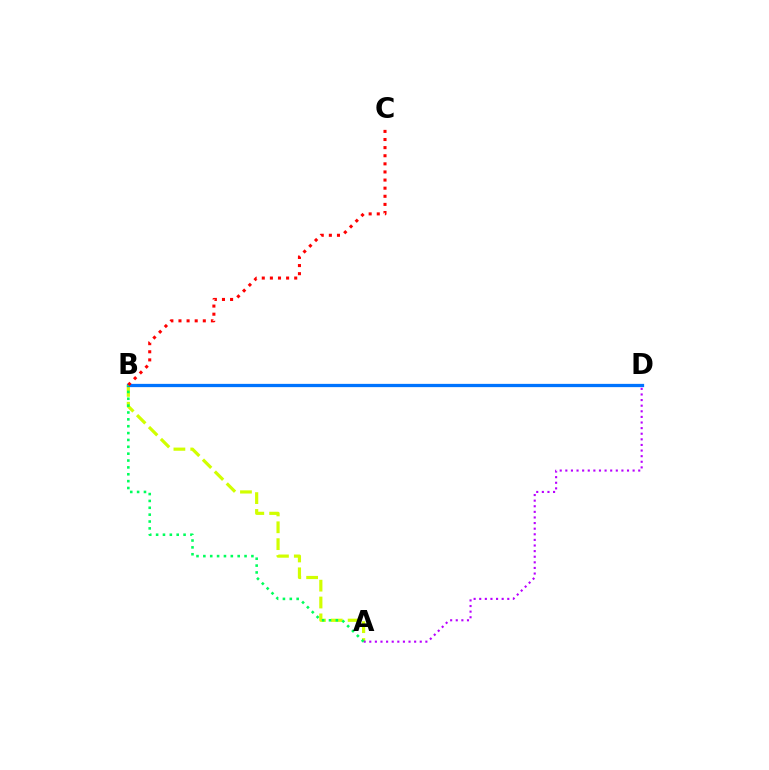{('A', 'B'): [{'color': '#d1ff00', 'line_style': 'dashed', 'thickness': 2.29}, {'color': '#00ff5c', 'line_style': 'dotted', 'thickness': 1.86}], ('B', 'D'): [{'color': '#0074ff', 'line_style': 'solid', 'thickness': 2.35}], ('A', 'D'): [{'color': '#b900ff', 'line_style': 'dotted', 'thickness': 1.52}], ('B', 'C'): [{'color': '#ff0000', 'line_style': 'dotted', 'thickness': 2.2}]}